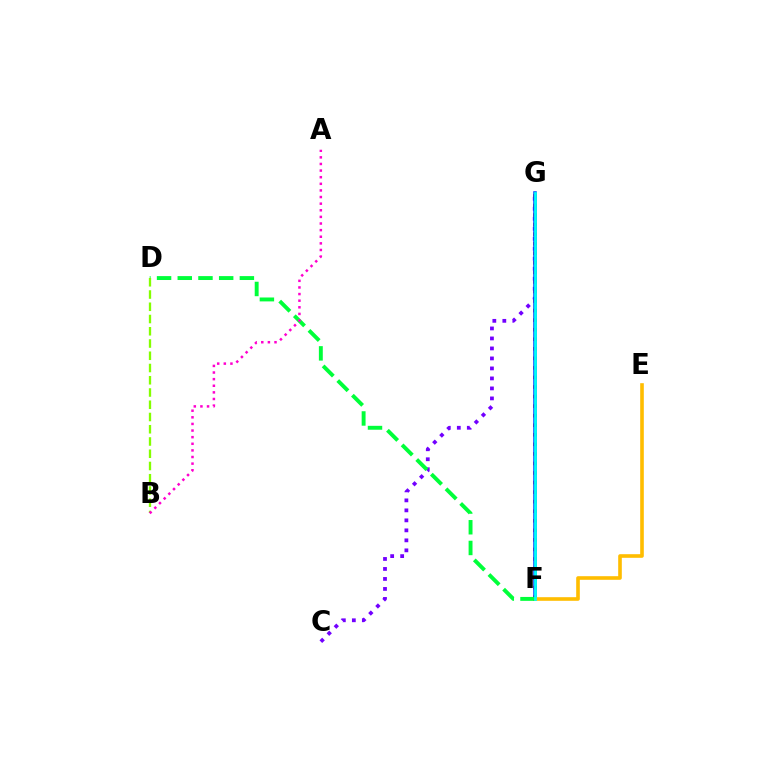{('C', 'G'): [{'color': '#7200ff', 'line_style': 'dotted', 'thickness': 2.72}], ('F', 'G'): [{'color': '#ff0000', 'line_style': 'dotted', 'thickness': 2.6}, {'color': '#004bff', 'line_style': 'solid', 'thickness': 2.55}, {'color': '#00fff6', 'line_style': 'solid', 'thickness': 1.96}], ('E', 'F'): [{'color': '#ffbd00', 'line_style': 'solid', 'thickness': 2.61}], ('D', 'F'): [{'color': '#00ff39', 'line_style': 'dashed', 'thickness': 2.81}], ('B', 'D'): [{'color': '#84ff00', 'line_style': 'dashed', 'thickness': 1.66}], ('A', 'B'): [{'color': '#ff00cf', 'line_style': 'dotted', 'thickness': 1.8}]}